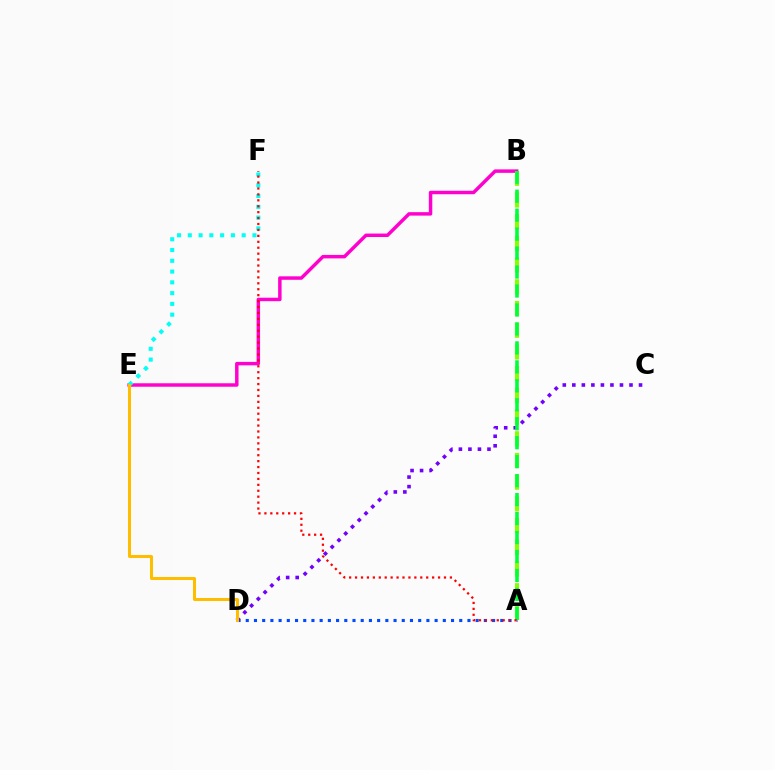{('B', 'E'): [{'color': '#ff00cf', 'line_style': 'solid', 'thickness': 2.49}], ('A', 'D'): [{'color': '#004bff', 'line_style': 'dotted', 'thickness': 2.23}], ('A', 'B'): [{'color': '#84ff00', 'line_style': 'dashed', 'thickness': 2.95}, {'color': '#00ff39', 'line_style': 'dashed', 'thickness': 2.58}], ('C', 'D'): [{'color': '#7200ff', 'line_style': 'dotted', 'thickness': 2.59}], ('E', 'F'): [{'color': '#00fff6', 'line_style': 'dotted', 'thickness': 2.93}], ('D', 'E'): [{'color': '#ffbd00', 'line_style': 'solid', 'thickness': 2.17}], ('A', 'F'): [{'color': '#ff0000', 'line_style': 'dotted', 'thickness': 1.61}]}